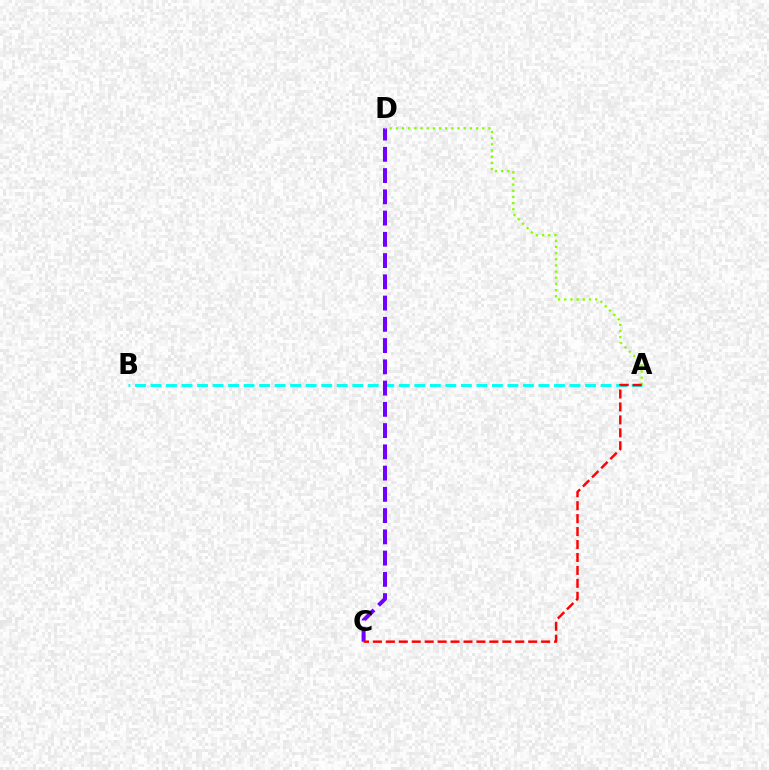{('A', 'B'): [{'color': '#00fff6', 'line_style': 'dashed', 'thickness': 2.11}], ('C', 'D'): [{'color': '#7200ff', 'line_style': 'dashed', 'thickness': 2.89}], ('A', 'D'): [{'color': '#84ff00', 'line_style': 'dotted', 'thickness': 1.68}], ('A', 'C'): [{'color': '#ff0000', 'line_style': 'dashed', 'thickness': 1.76}]}